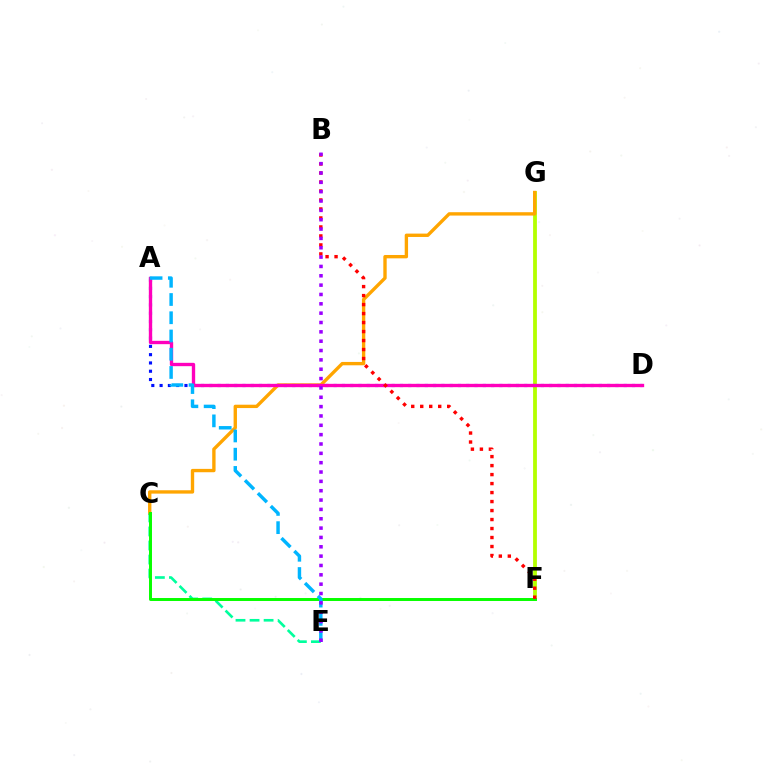{('F', 'G'): [{'color': '#b3ff00', 'line_style': 'solid', 'thickness': 2.73}], ('A', 'D'): [{'color': '#0010ff', 'line_style': 'dotted', 'thickness': 2.25}, {'color': '#ff00bd', 'line_style': 'solid', 'thickness': 2.41}], ('C', 'G'): [{'color': '#ffa500', 'line_style': 'solid', 'thickness': 2.42}], ('C', 'E'): [{'color': '#00ff9d', 'line_style': 'dashed', 'thickness': 1.91}], ('C', 'F'): [{'color': '#08ff00', 'line_style': 'solid', 'thickness': 2.14}], ('A', 'E'): [{'color': '#00b5ff', 'line_style': 'dashed', 'thickness': 2.48}], ('B', 'F'): [{'color': '#ff0000', 'line_style': 'dotted', 'thickness': 2.44}], ('B', 'E'): [{'color': '#9b00ff', 'line_style': 'dotted', 'thickness': 2.54}]}